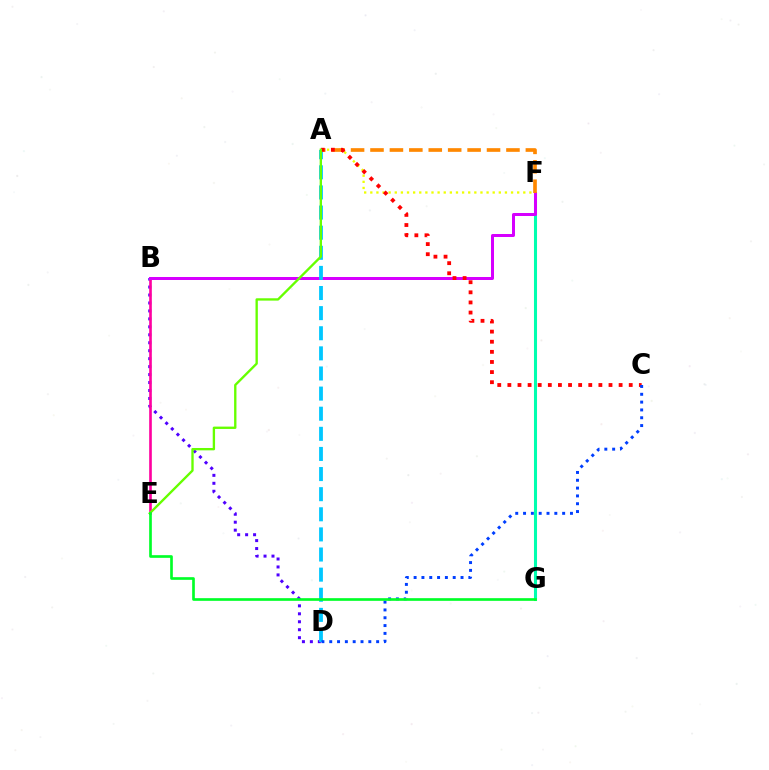{('A', 'F'): [{'color': '#eeff00', 'line_style': 'dotted', 'thickness': 1.66}, {'color': '#ff8800', 'line_style': 'dashed', 'thickness': 2.64}], ('F', 'G'): [{'color': '#00ffaf', 'line_style': 'solid', 'thickness': 2.2}], ('B', 'D'): [{'color': '#4f00ff', 'line_style': 'dotted', 'thickness': 2.16}], ('B', 'E'): [{'color': '#ff00a0', 'line_style': 'solid', 'thickness': 1.9}], ('B', 'F'): [{'color': '#d600ff', 'line_style': 'solid', 'thickness': 2.16}], ('A', 'D'): [{'color': '#00c7ff', 'line_style': 'dashed', 'thickness': 2.73}], ('A', 'C'): [{'color': '#ff0000', 'line_style': 'dotted', 'thickness': 2.75}], ('C', 'D'): [{'color': '#003fff', 'line_style': 'dotted', 'thickness': 2.12}], ('A', 'E'): [{'color': '#66ff00', 'line_style': 'solid', 'thickness': 1.69}], ('E', 'G'): [{'color': '#00ff27', 'line_style': 'solid', 'thickness': 1.92}]}